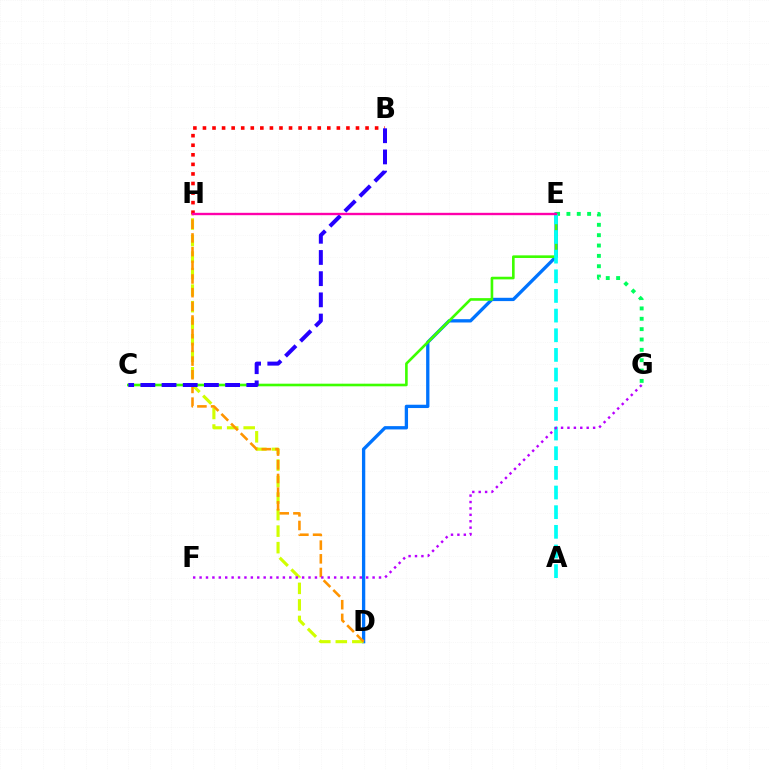{('D', 'E'): [{'color': '#0074ff', 'line_style': 'solid', 'thickness': 2.38}], ('D', 'H'): [{'color': '#d1ff00', 'line_style': 'dashed', 'thickness': 2.25}, {'color': '#ff9400', 'line_style': 'dashed', 'thickness': 1.86}], ('C', 'E'): [{'color': '#3dff00', 'line_style': 'solid', 'thickness': 1.89}], ('E', 'G'): [{'color': '#00ff5c', 'line_style': 'dotted', 'thickness': 2.81}], ('A', 'E'): [{'color': '#00fff6', 'line_style': 'dashed', 'thickness': 2.67}], ('B', 'H'): [{'color': '#ff0000', 'line_style': 'dotted', 'thickness': 2.6}], ('B', 'C'): [{'color': '#2500ff', 'line_style': 'dashed', 'thickness': 2.88}], ('F', 'G'): [{'color': '#b900ff', 'line_style': 'dotted', 'thickness': 1.74}], ('E', 'H'): [{'color': '#ff00ac', 'line_style': 'solid', 'thickness': 1.7}]}